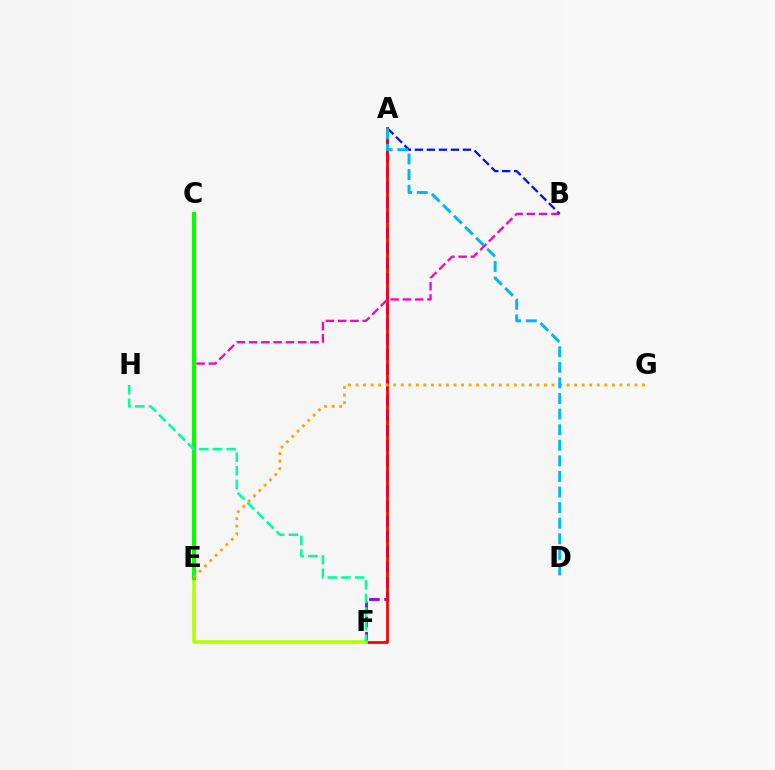{('A', 'F'): [{'color': '#9b00ff', 'line_style': 'dashed', 'thickness': 2.06}, {'color': '#ff0000', 'line_style': 'solid', 'thickness': 1.98}], ('A', 'B'): [{'color': '#0010ff', 'line_style': 'dashed', 'thickness': 1.63}], ('B', 'E'): [{'color': '#ff00bd', 'line_style': 'dashed', 'thickness': 1.67}], ('E', 'F'): [{'color': '#b3ff00', 'line_style': 'solid', 'thickness': 2.57}], ('C', 'E'): [{'color': '#08ff00', 'line_style': 'solid', 'thickness': 2.97}], ('E', 'G'): [{'color': '#ffa500', 'line_style': 'dotted', 'thickness': 2.05}], ('F', 'H'): [{'color': '#00ff9d', 'line_style': 'dashed', 'thickness': 1.85}], ('A', 'D'): [{'color': '#00b5ff', 'line_style': 'dashed', 'thickness': 2.12}]}